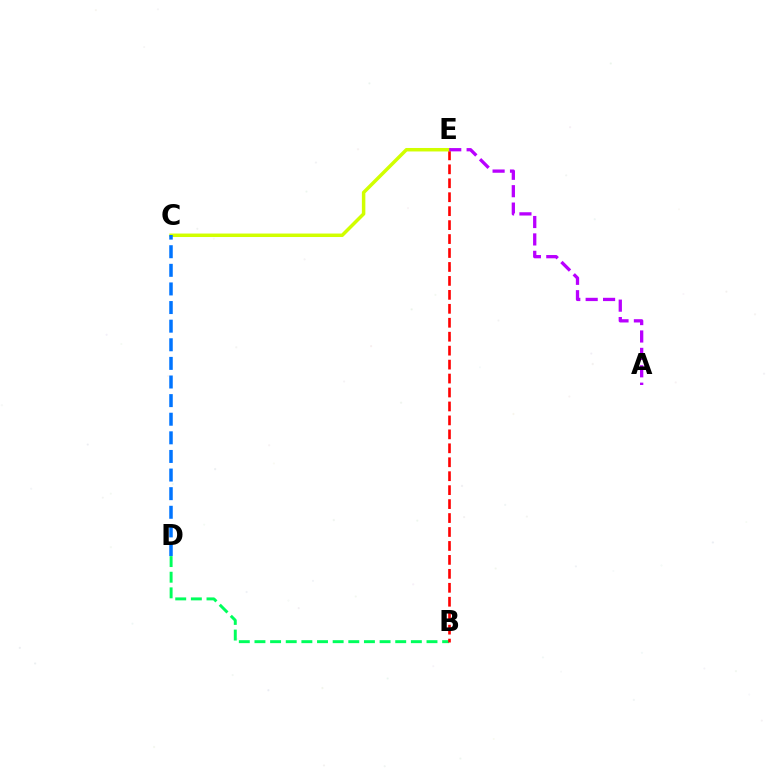{('B', 'D'): [{'color': '#00ff5c', 'line_style': 'dashed', 'thickness': 2.12}], ('B', 'E'): [{'color': '#ff0000', 'line_style': 'dashed', 'thickness': 1.89}], ('C', 'E'): [{'color': '#d1ff00', 'line_style': 'solid', 'thickness': 2.51}], ('A', 'E'): [{'color': '#b900ff', 'line_style': 'dashed', 'thickness': 2.36}], ('C', 'D'): [{'color': '#0074ff', 'line_style': 'dashed', 'thickness': 2.53}]}